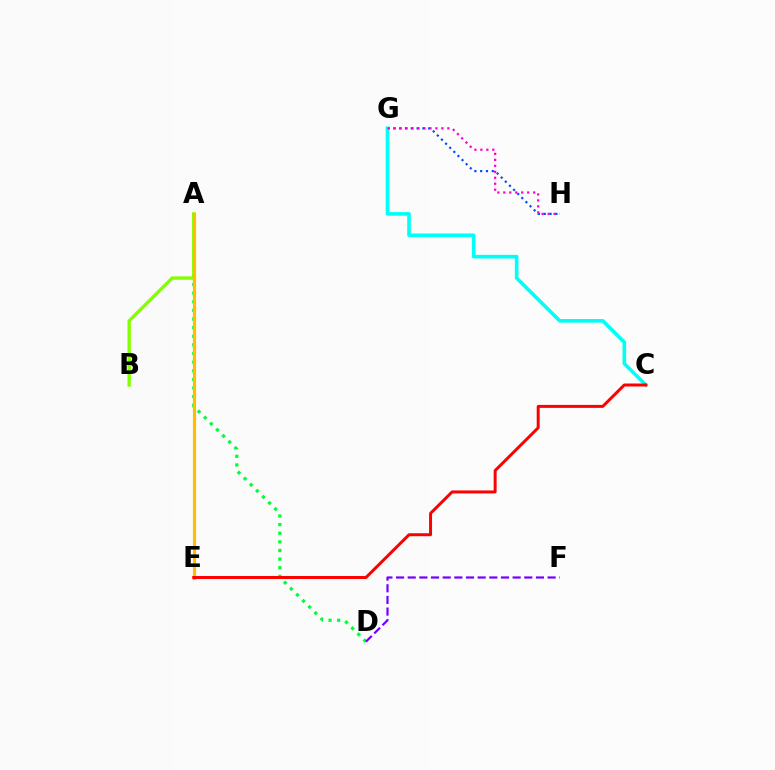{('A', 'D'): [{'color': '#00ff39', 'line_style': 'dotted', 'thickness': 2.34}], ('G', 'H'): [{'color': '#004bff', 'line_style': 'dotted', 'thickness': 1.58}, {'color': '#ff00cf', 'line_style': 'dotted', 'thickness': 1.62}], ('D', 'F'): [{'color': '#7200ff', 'line_style': 'dashed', 'thickness': 1.58}], ('A', 'B'): [{'color': '#84ff00', 'line_style': 'solid', 'thickness': 2.42}], ('A', 'E'): [{'color': '#ffbd00', 'line_style': 'solid', 'thickness': 2.29}], ('C', 'G'): [{'color': '#00fff6', 'line_style': 'solid', 'thickness': 2.61}], ('C', 'E'): [{'color': '#ff0000', 'line_style': 'solid', 'thickness': 2.15}]}